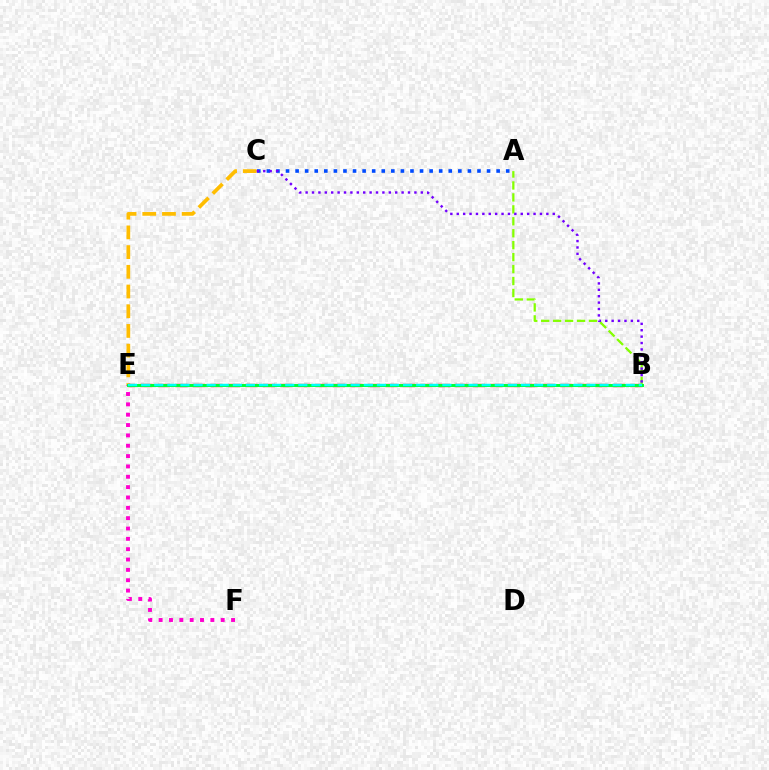{('C', 'E'): [{'color': '#ffbd00', 'line_style': 'dashed', 'thickness': 2.68}], ('E', 'F'): [{'color': '#ff00cf', 'line_style': 'dotted', 'thickness': 2.81}], ('B', 'E'): [{'color': '#ff0000', 'line_style': 'dashed', 'thickness': 2.38}, {'color': '#00ff39', 'line_style': 'solid', 'thickness': 2.14}, {'color': '#00fff6', 'line_style': 'dashed', 'thickness': 1.78}], ('A', 'B'): [{'color': '#84ff00', 'line_style': 'dashed', 'thickness': 1.62}], ('A', 'C'): [{'color': '#004bff', 'line_style': 'dotted', 'thickness': 2.6}], ('B', 'C'): [{'color': '#7200ff', 'line_style': 'dotted', 'thickness': 1.74}]}